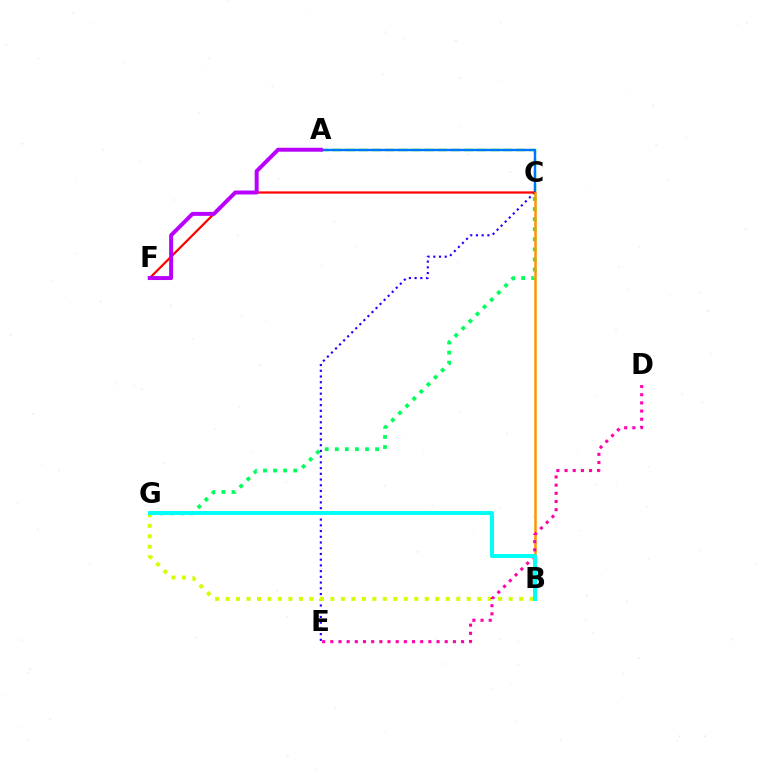{('C', 'G'): [{'color': '#00ff5c', 'line_style': 'dotted', 'thickness': 2.74}], ('C', 'E'): [{'color': '#2500ff', 'line_style': 'dotted', 'thickness': 1.56}], ('A', 'C'): [{'color': '#3dff00', 'line_style': 'dashed', 'thickness': 1.78}, {'color': '#0074ff', 'line_style': 'solid', 'thickness': 1.7}], ('C', 'F'): [{'color': '#ff0000', 'line_style': 'solid', 'thickness': 1.62}], ('B', 'C'): [{'color': '#ff9400', 'line_style': 'solid', 'thickness': 1.81}], ('A', 'F'): [{'color': '#b900ff', 'line_style': 'solid', 'thickness': 2.85}], ('B', 'G'): [{'color': '#d1ff00', 'line_style': 'dotted', 'thickness': 2.85}, {'color': '#00fff6', 'line_style': 'solid', 'thickness': 2.85}], ('D', 'E'): [{'color': '#ff00ac', 'line_style': 'dotted', 'thickness': 2.22}]}